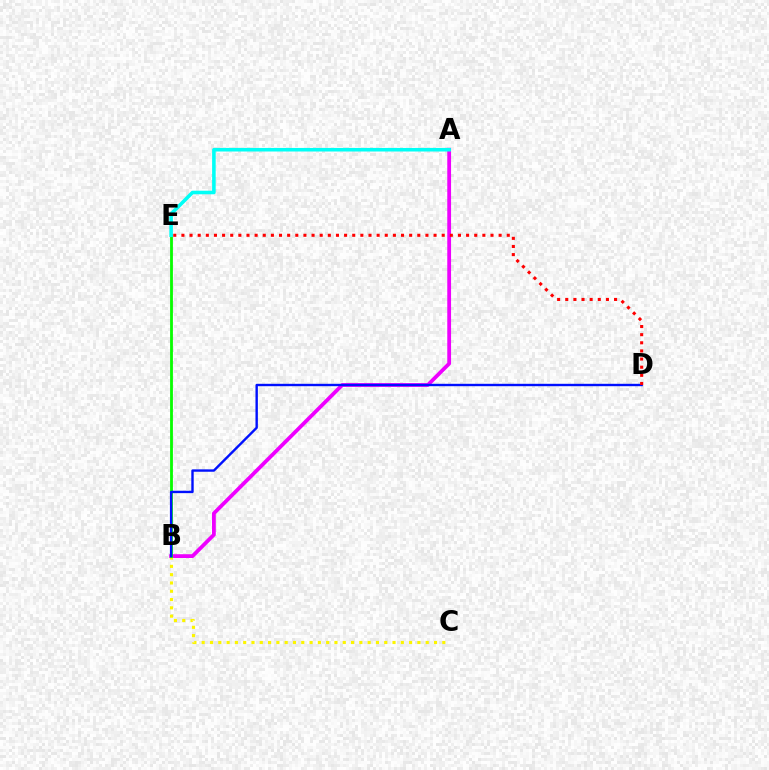{('A', 'B'): [{'color': '#ee00ff', 'line_style': 'solid', 'thickness': 2.73}], ('B', 'C'): [{'color': '#fcf500', 'line_style': 'dotted', 'thickness': 2.25}], ('B', 'E'): [{'color': '#08ff00', 'line_style': 'solid', 'thickness': 2.02}], ('B', 'D'): [{'color': '#0010ff', 'line_style': 'solid', 'thickness': 1.72}], ('A', 'E'): [{'color': '#00fff6', 'line_style': 'solid', 'thickness': 2.57}], ('D', 'E'): [{'color': '#ff0000', 'line_style': 'dotted', 'thickness': 2.21}]}